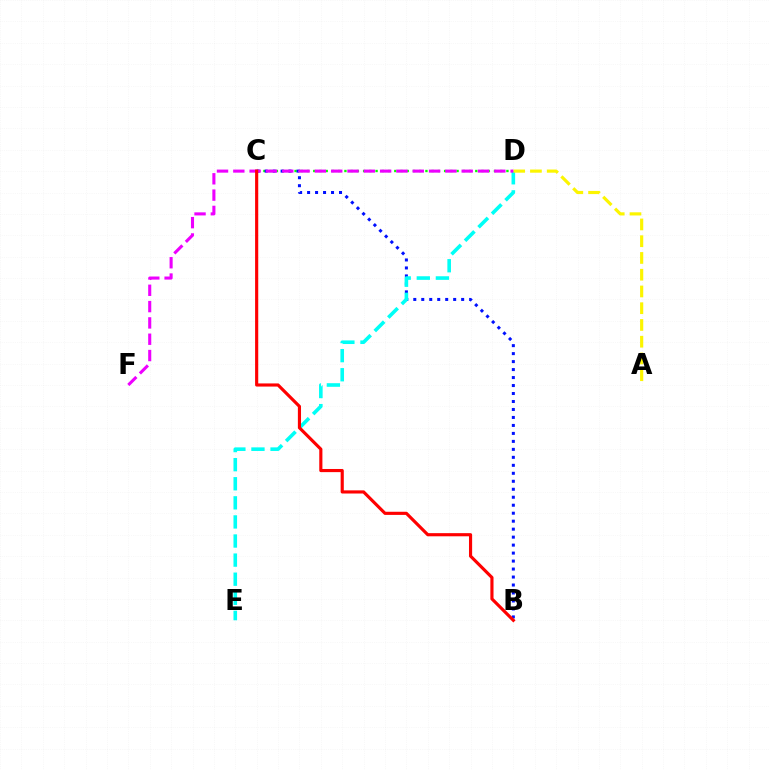{('C', 'D'): [{'color': '#08ff00', 'line_style': 'dotted', 'thickness': 1.69}], ('B', 'C'): [{'color': '#0010ff', 'line_style': 'dotted', 'thickness': 2.17}, {'color': '#ff0000', 'line_style': 'solid', 'thickness': 2.26}], ('D', 'E'): [{'color': '#00fff6', 'line_style': 'dashed', 'thickness': 2.59}], ('A', 'D'): [{'color': '#fcf500', 'line_style': 'dashed', 'thickness': 2.28}], ('D', 'F'): [{'color': '#ee00ff', 'line_style': 'dashed', 'thickness': 2.22}]}